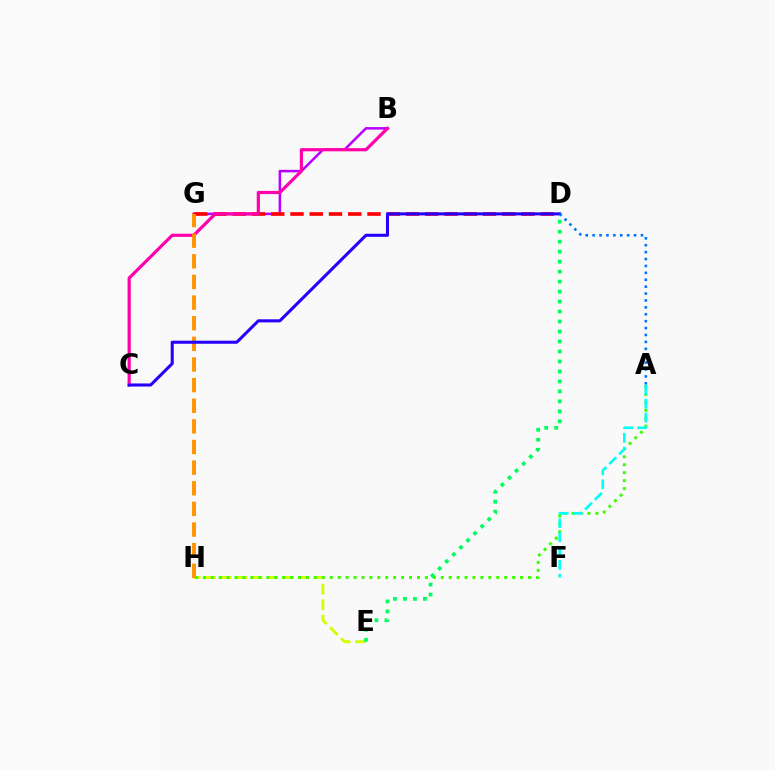{('E', 'H'): [{'color': '#d1ff00', 'line_style': 'dashed', 'thickness': 2.11}], ('B', 'G'): [{'color': '#b900ff', 'line_style': 'solid', 'thickness': 1.82}], ('D', 'G'): [{'color': '#ff0000', 'line_style': 'dashed', 'thickness': 2.62}], ('B', 'C'): [{'color': '#ff00ac', 'line_style': 'solid', 'thickness': 2.29}], ('A', 'H'): [{'color': '#3dff00', 'line_style': 'dotted', 'thickness': 2.15}], ('G', 'H'): [{'color': '#ff9400', 'line_style': 'dashed', 'thickness': 2.8}], ('C', 'D'): [{'color': '#2500ff', 'line_style': 'solid', 'thickness': 2.2}], ('D', 'E'): [{'color': '#00ff5c', 'line_style': 'dotted', 'thickness': 2.71}], ('A', 'D'): [{'color': '#0074ff', 'line_style': 'dotted', 'thickness': 1.88}], ('A', 'F'): [{'color': '#00fff6', 'line_style': 'dashed', 'thickness': 1.89}]}